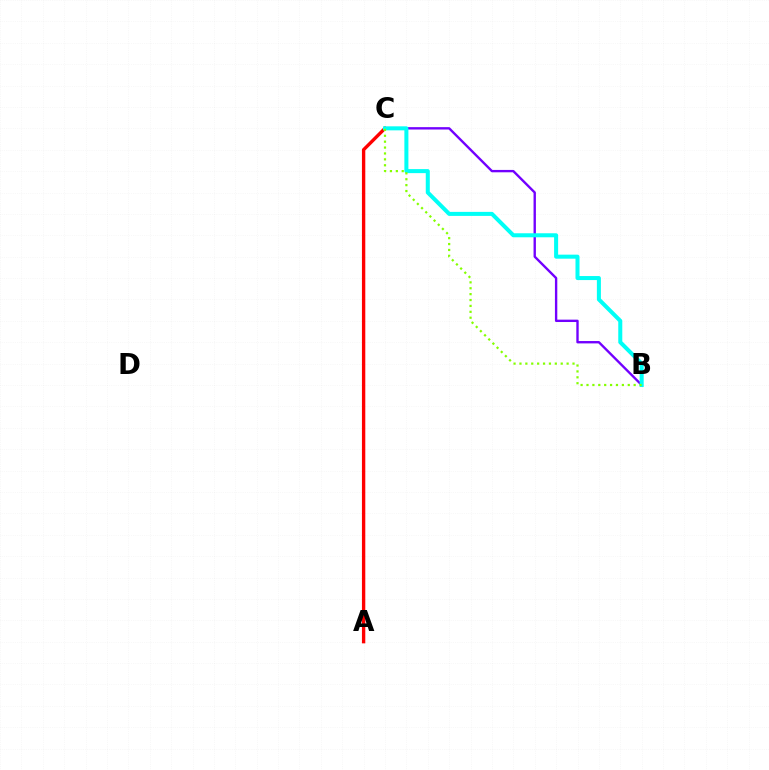{('A', 'C'): [{'color': '#ff0000', 'line_style': 'solid', 'thickness': 2.42}], ('B', 'C'): [{'color': '#7200ff', 'line_style': 'solid', 'thickness': 1.71}, {'color': '#00fff6', 'line_style': 'solid', 'thickness': 2.9}, {'color': '#84ff00', 'line_style': 'dotted', 'thickness': 1.6}]}